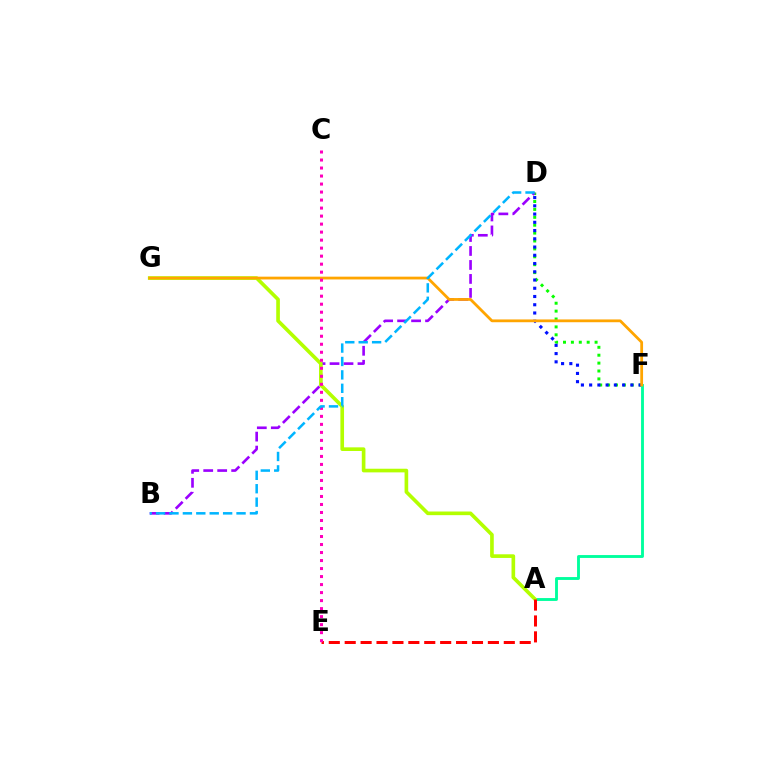{('D', 'F'): [{'color': '#08ff00', 'line_style': 'dotted', 'thickness': 2.15}, {'color': '#0010ff', 'line_style': 'dotted', 'thickness': 2.24}], ('A', 'F'): [{'color': '#00ff9d', 'line_style': 'solid', 'thickness': 2.07}], ('B', 'D'): [{'color': '#9b00ff', 'line_style': 'dashed', 'thickness': 1.9}, {'color': '#00b5ff', 'line_style': 'dashed', 'thickness': 1.82}], ('A', 'G'): [{'color': '#b3ff00', 'line_style': 'solid', 'thickness': 2.62}], ('F', 'G'): [{'color': '#ffa500', 'line_style': 'solid', 'thickness': 2.0}], ('A', 'E'): [{'color': '#ff0000', 'line_style': 'dashed', 'thickness': 2.16}], ('C', 'E'): [{'color': '#ff00bd', 'line_style': 'dotted', 'thickness': 2.18}]}